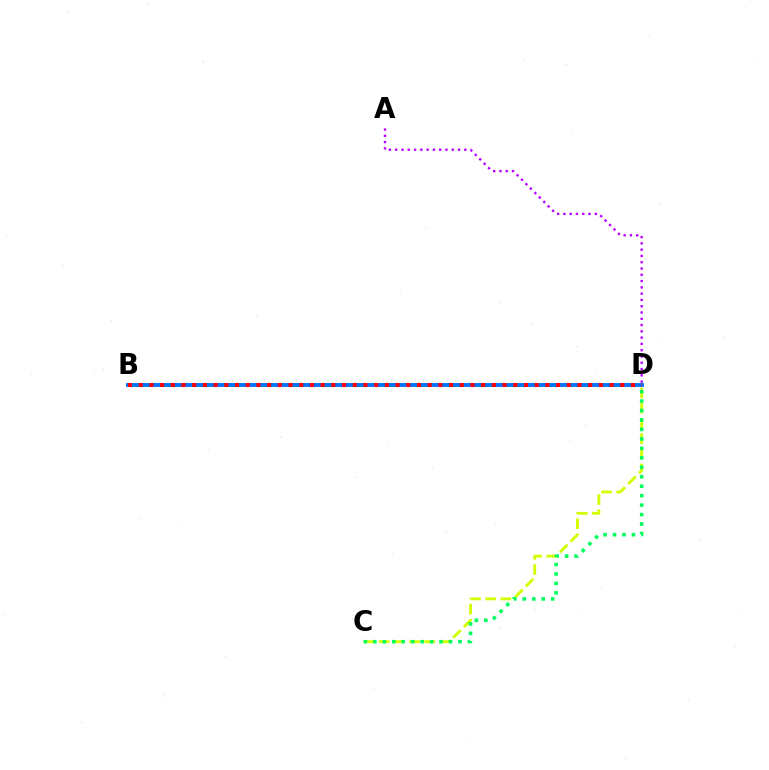{('A', 'D'): [{'color': '#b900ff', 'line_style': 'dotted', 'thickness': 1.71}], ('C', 'D'): [{'color': '#d1ff00', 'line_style': 'dashed', 'thickness': 2.07}, {'color': '#00ff5c', 'line_style': 'dotted', 'thickness': 2.57}], ('B', 'D'): [{'color': '#0074ff', 'line_style': 'solid', 'thickness': 2.8}, {'color': '#ff0000', 'line_style': 'dotted', 'thickness': 2.91}]}